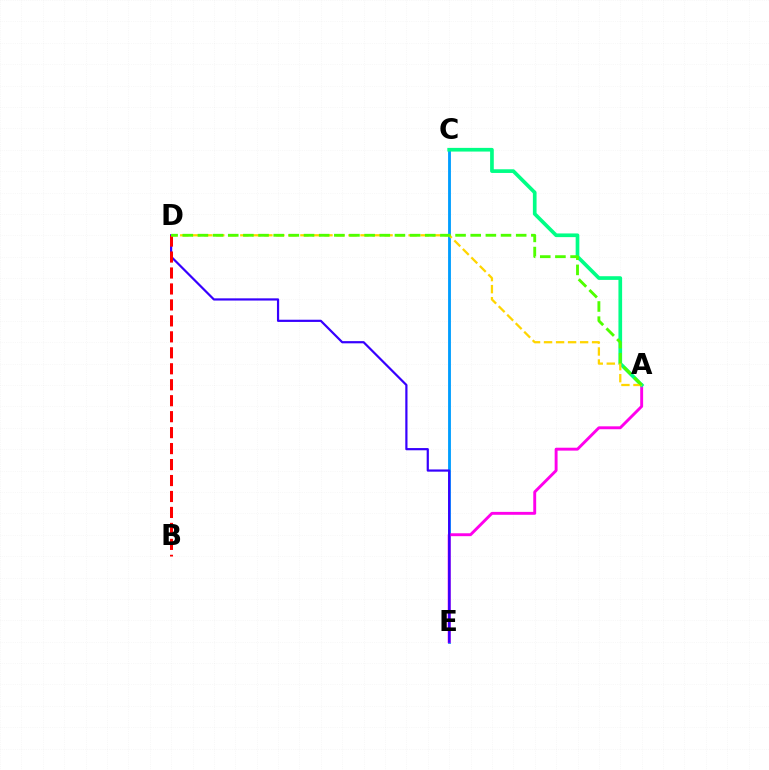{('C', 'E'): [{'color': '#009eff', 'line_style': 'solid', 'thickness': 2.05}], ('A', 'E'): [{'color': '#ff00ed', 'line_style': 'solid', 'thickness': 2.09}], ('D', 'E'): [{'color': '#3700ff', 'line_style': 'solid', 'thickness': 1.59}], ('A', 'C'): [{'color': '#00ff86', 'line_style': 'solid', 'thickness': 2.65}], ('B', 'D'): [{'color': '#ff0000', 'line_style': 'dashed', 'thickness': 2.17}], ('A', 'D'): [{'color': '#ffd500', 'line_style': 'dashed', 'thickness': 1.63}, {'color': '#4fff00', 'line_style': 'dashed', 'thickness': 2.06}]}